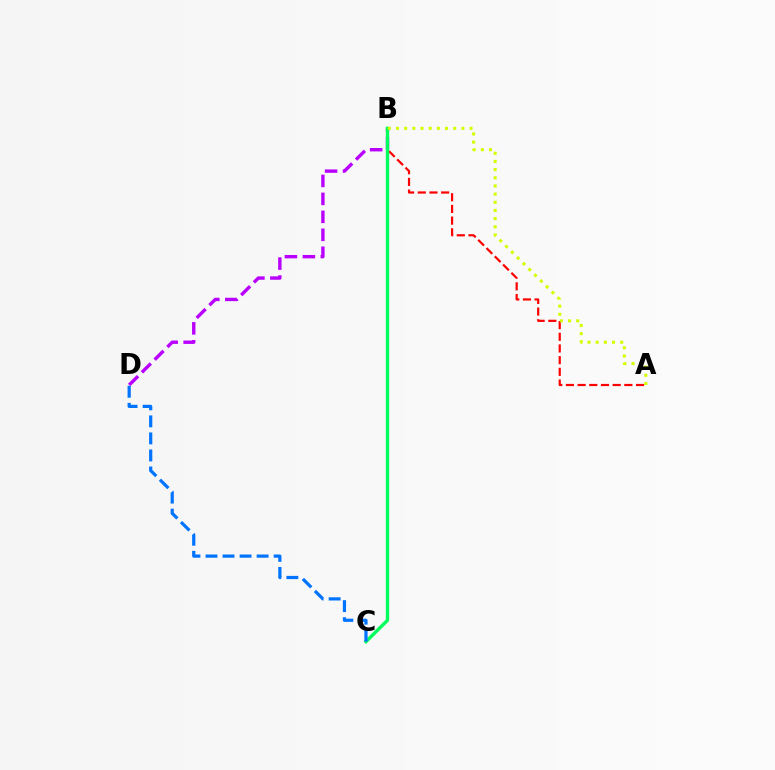{('B', 'D'): [{'color': '#b900ff', 'line_style': 'dashed', 'thickness': 2.44}], ('A', 'B'): [{'color': '#ff0000', 'line_style': 'dashed', 'thickness': 1.59}, {'color': '#d1ff00', 'line_style': 'dotted', 'thickness': 2.22}], ('B', 'C'): [{'color': '#00ff5c', 'line_style': 'solid', 'thickness': 2.43}], ('C', 'D'): [{'color': '#0074ff', 'line_style': 'dashed', 'thickness': 2.31}]}